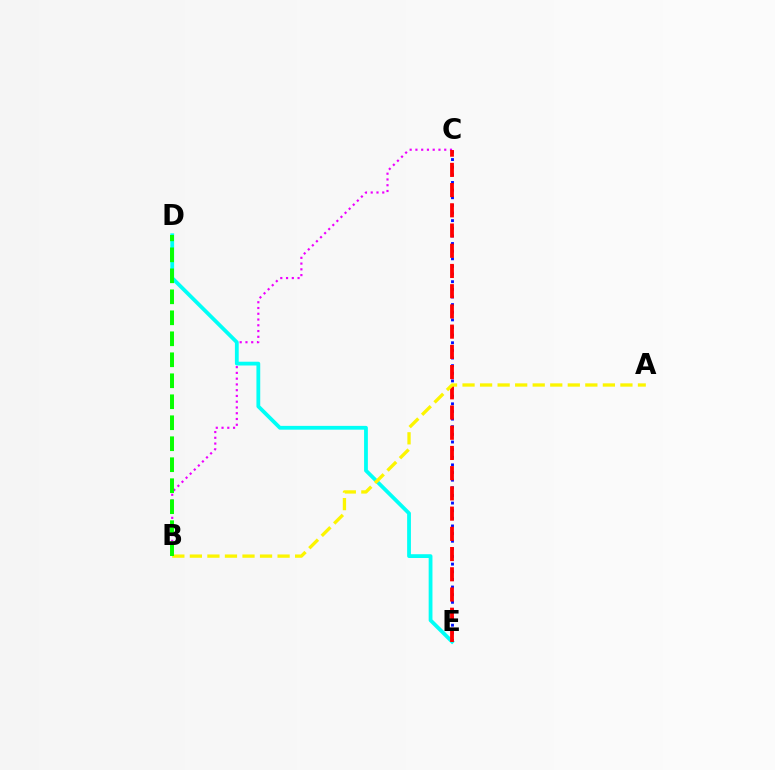{('C', 'E'): [{'color': '#0010ff', 'line_style': 'dotted', 'thickness': 2.07}, {'color': '#ff0000', 'line_style': 'dashed', 'thickness': 2.75}], ('B', 'C'): [{'color': '#ee00ff', 'line_style': 'dotted', 'thickness': 1.57}], ('D', 'E'): [{'color': '#00fff6', 'line_style': 'solid', 'thickness': 2.73}], ('A', 'B'): [{'color': '#fcf500', 'line_style': 'dashed', 'thickness': 2.38}], ('B', 'D'): [{'color': '#08ff00', 'line_style': 'dashed', 'thickness': 2.85}]}